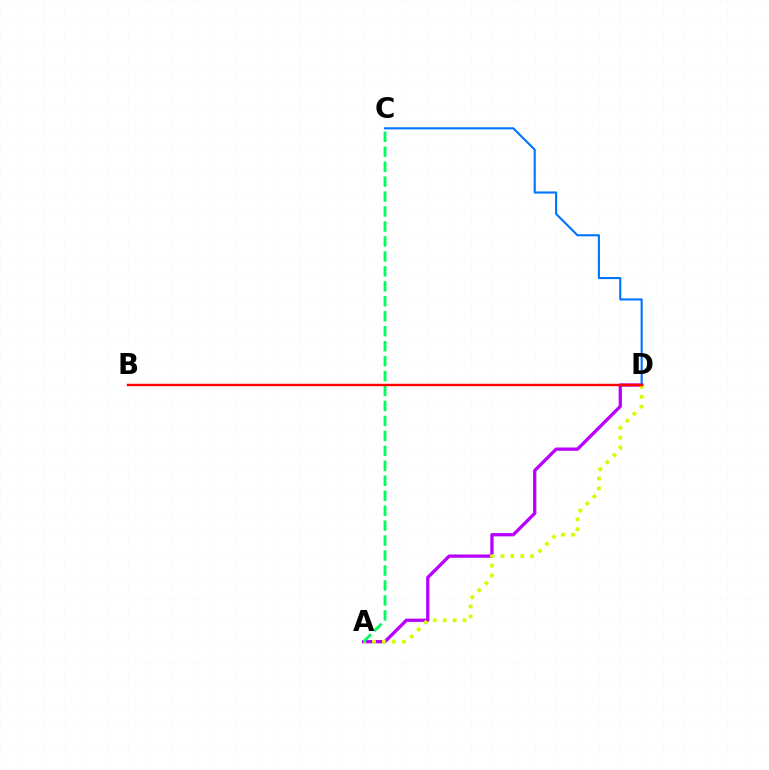{('A', 'D'): [{'color': '#b900ff', 'line_style': 'solid', 'thickness': 2.36}, {'color': '#d1ff00', 'line_style': 'dotted', 'thickness': 2.7}], ('C', 'D'): [{'color': '#0074ff', 'line_style': 'solid', 'thickness': 1.52}], ('A', 'C'): [{'color': '#00ff5c', 'line_style': 'dashed', 'thickness': 2.03}], ('B', 'D'): [{'color': '#ff0000', 'line_style': 'solid', 'thickness': 1.75}]}